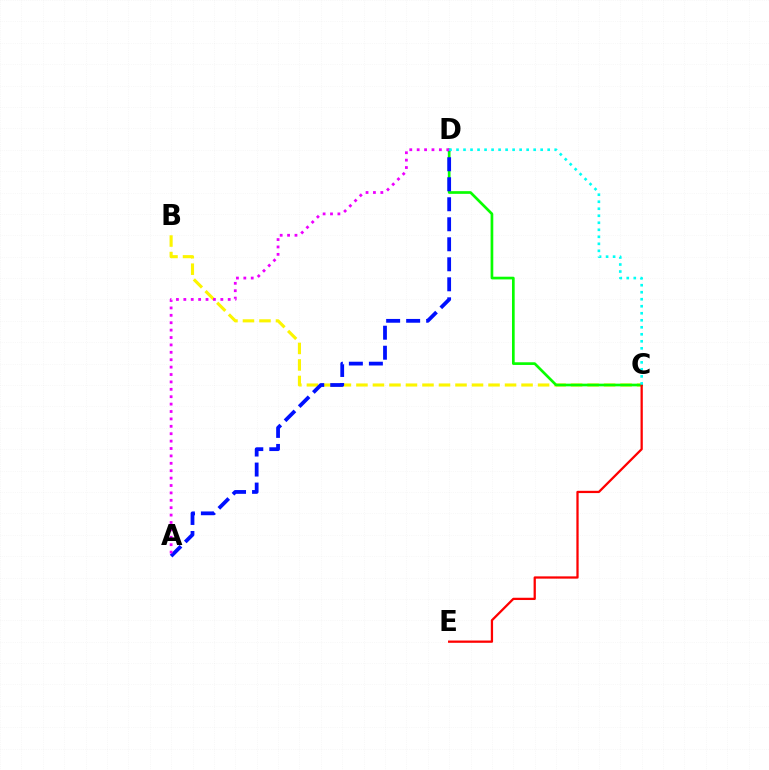{('B', 'C'): [{'color': '#fcf500', 'line_style': 'dashed', 'thickness': 2.24}], ('C', 'D'): [{'color': '#08ff00', 'line_style': 'solid', 'thickness': 1.93}, {'color': '#00fff6', 'line_style': 'dotted', 'thickness': 1.91}], ('A', 'D'): [{'color': '#0010ff', 'line_style': 'dashed', 'thickness': 2.72}, {'color': '#ee00ff', 'line_style': 'dotted', 'thickness': 2.01}], ('C', 'E'): [{'color': '#ff0000', 'line_style': 'solid', 'thickness': 1.63}]}